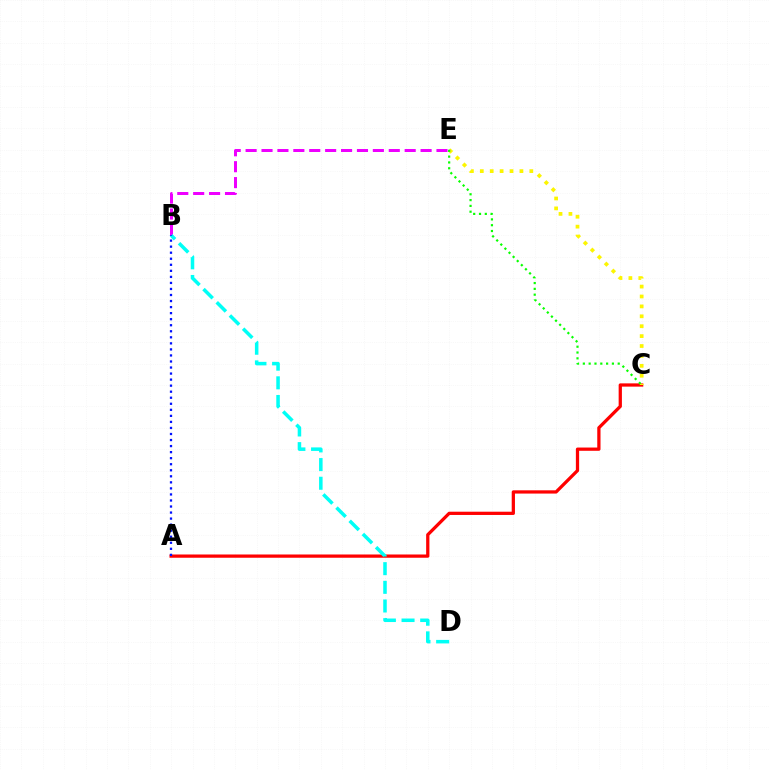{('B', 'E'): [{'color': '#ee00ff', 'line_style': 'dashed', 'thickness': 2.16}], ('A', 'C'): [{'color': '#ff0000', 'line_style': 'solid', 'thickness': 2.34}], ('C', 'E'): [{'color': '#fcf500', 'line_style': 'dotted', 'thickness': 2.69}, {'color': '#08ff00', 'line_style': 'dotted', 'thickness': 1.58}], ('B', 'D'): [{'color': '#00fff6', 'line_style': 'dashed', 'thickness': 2.54}], ('A', 'B'): [{'color': '#0010ff', 'line_style': 'dotted', 'thickness': 1.64}]}